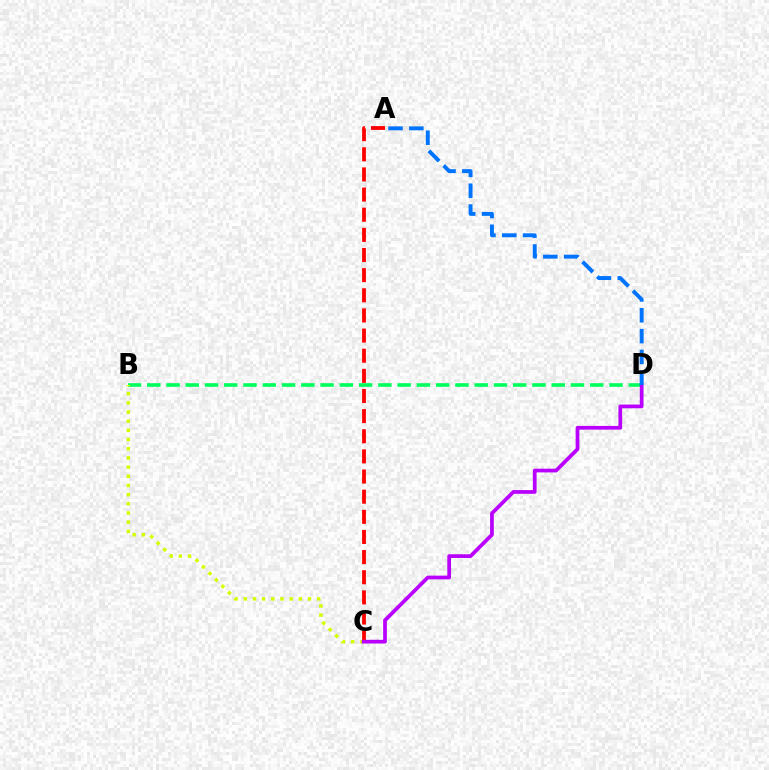{('B', 'D'): [{'color': '#00ff5c', 'line_style': 'dashed', 'thickness': 2.62}], ('A', 'C'): [{'color': '#ff0000', 'line_style': 'dashed', 'thickness': 2.74}], ('B', 'C'): [{'color': '#d1ff00', 'line_style': 'dotted', 'thickness': 2.49}], ('C', 'D'): [{'color': '#b900ff', 'line_style': 'solid', 'thickness': 2.68}], ('A', 'D'): [{'color': '#0074ff', 'line_style': 'dashed', 'thickness': 2.83}]}